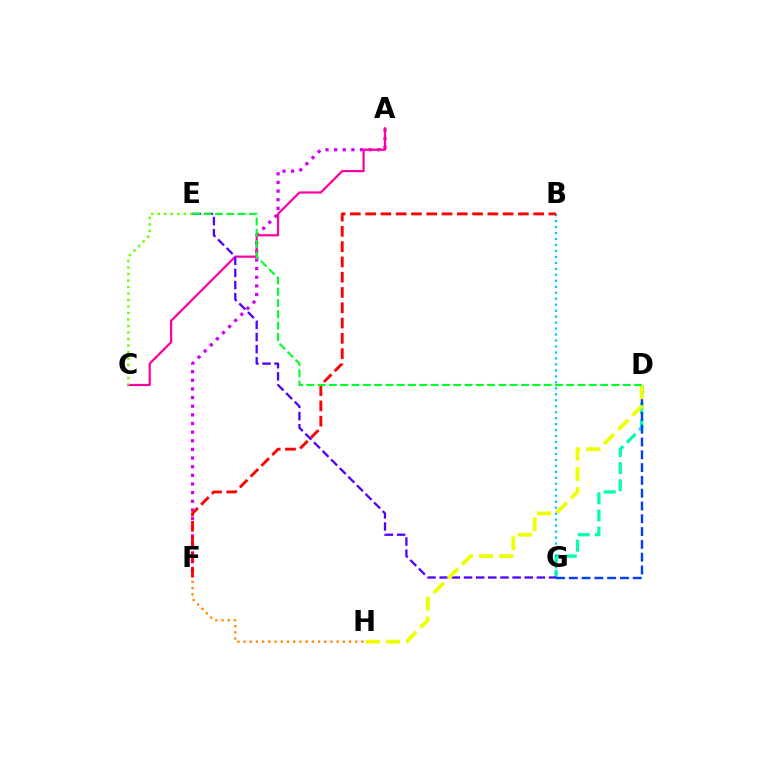{('D', 'G'): [{'color': '#00ffaf', 'line_style': 'dashed', 'thickness': 2.34}, {'color': '#003fff', 'line_style': 'dashed', 'thickness': 1.74}], ('A', 'F'): [{'color': '#d600ff', 'line_style': 'dotted', 'thickness': 2.35}], ('F', 'H'): [{'color': '#ff8800', 'line_style': 'dotted', 'thickness': 1.69}], ('A', 'C'): [{'color': '#ff00a0', 'line_style': 'solid', 'thickness': 1.6}], ('B', 'G'): [{'color': '#00c7ff', 'line_style': 'dotted', 'thickness': 1.62}], ('B', 'F'): [{'color': '#ff0000', 'line_style': 'dashed', 'thickness': 2.08}], ('C', 'E'): [{'color': '#66ff00', 'line_style': 'dotted', 'thickness': 1.77}], ('E', 'G'): [{'color': '#4f00ff', 'line_style': 'dashed', 'thickness': 1.65}], ('D', 'H'): [{'color': '#eeff00', 'line_style': 'dashed', 'thickness': 2.74}], ('D', 'E'): [{'color': '#00ff27', 'line_style': 'dashed', 'thickness': 1.54}]}